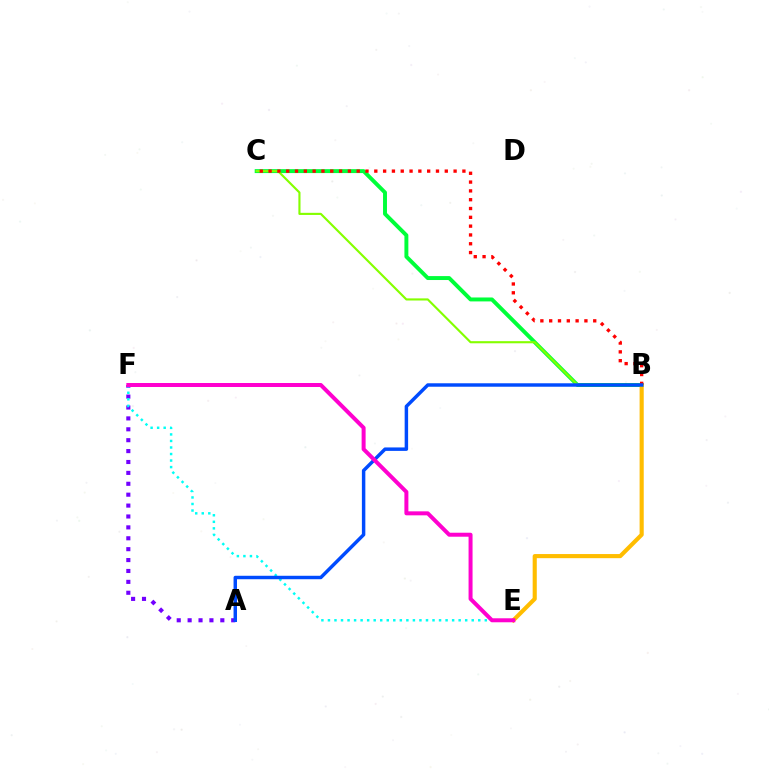{('A', 'F'): [{'color': '#7200ff', 'line_style': 'dotted', 'thickness': 2.96}], ('B', 'C'): [{'color': '#00ff39', 'line_style': 'solid', 'thickness': 2.83}, {'color': '#84ff00', 'line_style': 'solid', 'thickness': 1.53}, {'color': '#ff0000', 'line_style': 'dotted', 'thickness': 2.39}], ('B', 'E'): [{'color': '#ffbd00', 'line_style': 'solid', 'thickness': 2.97}], ('E', 'F'): [{'color': '#00fff6', 'line_style': 'dotted', 'thickness': 1.78}, {'color': '#ff00cf', 'line_style': 'solid', 'thickness': 2.87}], ('A', 'B'): [{'color': '#004bff', 'line_style': 'solid', 'thickness': 2.49}]}